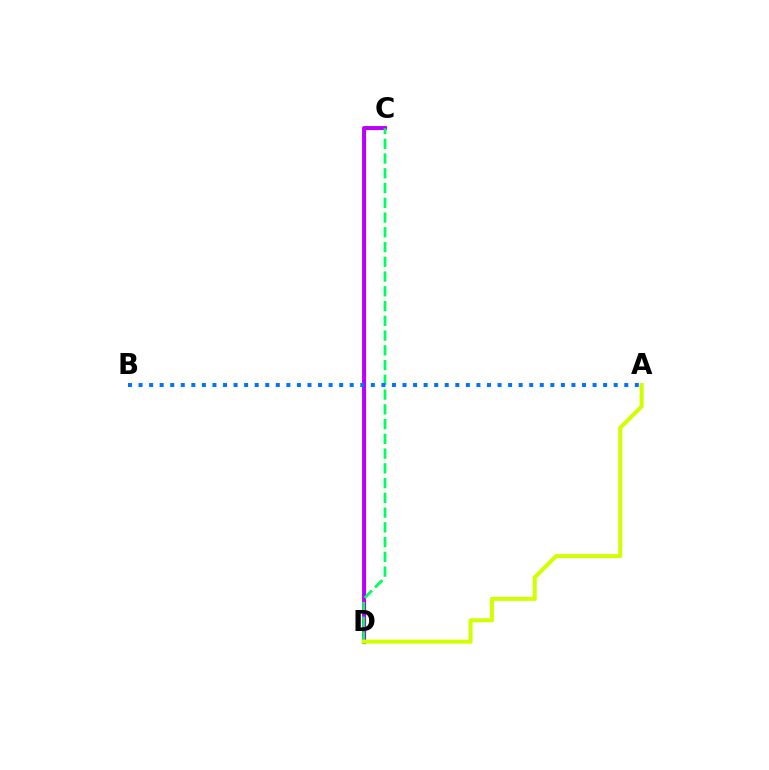{('C', 'D'): [{'color': '#ff0000', 'line_style': 'solid', 'thickness': 2.29}, {'color': '#b900ff', 'line_style': 'solid', 'thickness': 2.8}, {'color': '#00ff5c', 'line_style': 'dashed', 'thickness': 2.0}], ('A', 'B'): [{'color': '#0074ff', 'line_style': 'dotted', 'thickness': 2.87}], ('A', 'D'): [{'color': '#d1ff00', 'line_style': 'solid', 'thickness': 2.9}]}